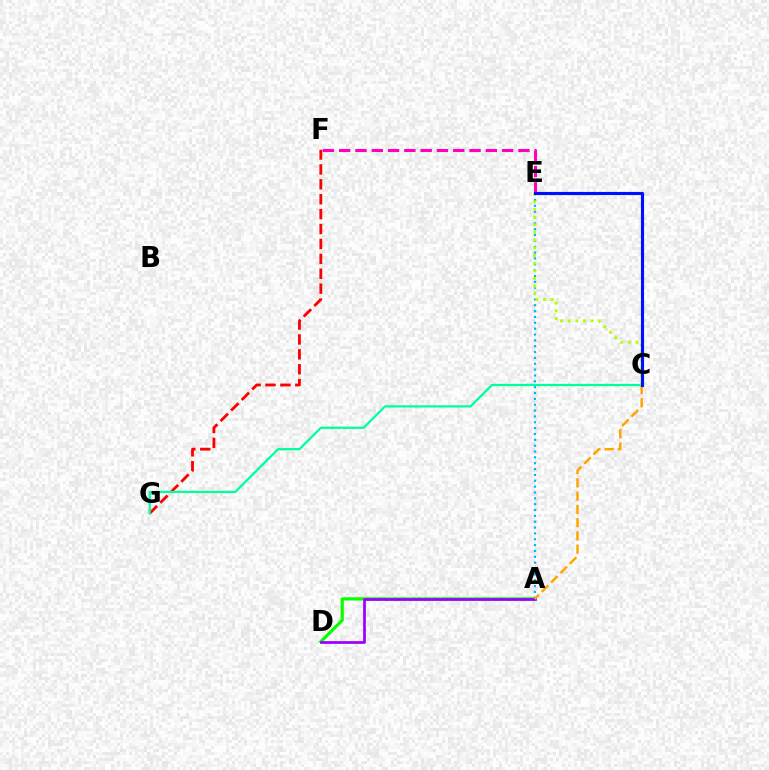{('A', 'D'): [{'color': '#08ff00', 'line_style': 'solid', 'thickness': 2.29}, {'color': '#9b00ff', 'line_style': 'solid', 'thickness': 1.97}], ('F', 'G'): [{'color': '#ff0000', 'line_style': 'dashed', 'thickness': 2.02}], ('A', 'E'): [{'color': '#00b5ff', 'line_style': 'dotted', 'thickness': 1.59}], ('C', 'G'): [{'color': '#00ff9d', 'line_style': 'solid', 'thickness': 1.63}], ('E', 'F'): [{'color': '#ff00bd', 'line_style': 'dashed', 'thickness': 2.21}], ('A', 'C'): [{'color': '#ffa500', 'line_style': 'dashed', 'thickness': 1.8}], ('C', 'E'): [{'color': '#b3ff00', 'line_style': 'dotted', 'thickness': 2.08}, {'color': '#0010ff', 'line_style': 'solid', 'thickness': 2.26}]}